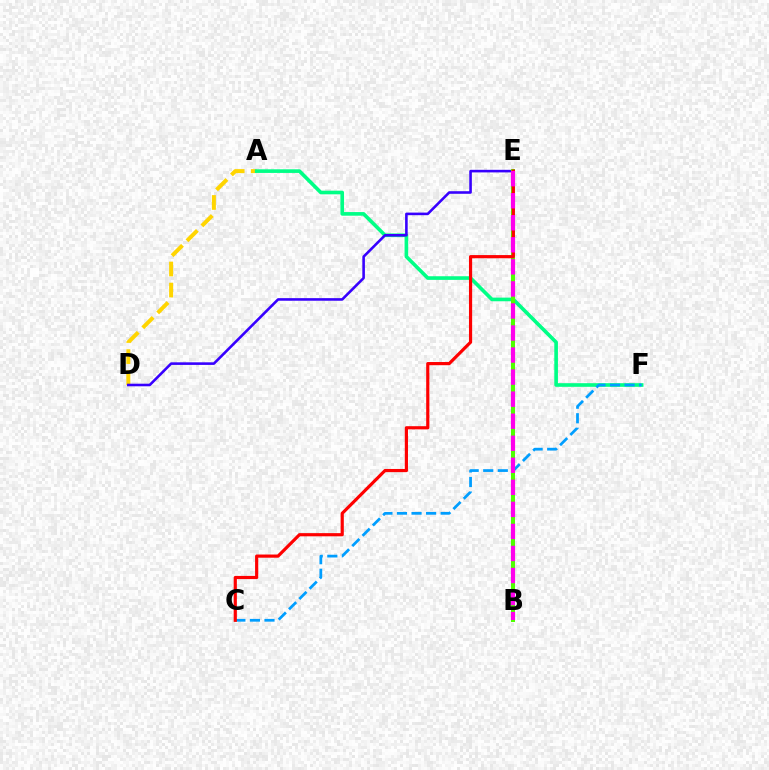{('A', 'D'): [{'color': '#ffd500', 'line_style': 'dashed', 'thickness': 2.86}], ('A', 'F'): [{'color': '#00ff86', 'line_style': 'solid', 'thickness': 2.62}], ('D', 'E'): [{'color': '#3700ff', 'line_style': 'solid', 'thickness': 1.86}], ('B', 'E'): [{'color': '#4fff00', 'line_style': 'solid', 'thickness': 2.89}, {'color': '#ff00ed', 'line_style': 'dashed', 'thickness': 2.99}], ('C', 'F'): [{'color': '#009eff', 'line_style': 'dashed', 'thickness': 1.98}], ('C', 'E'): [{'color': '#ff0000', 'line_style': 'solid', 'thickness': 2.29}]}